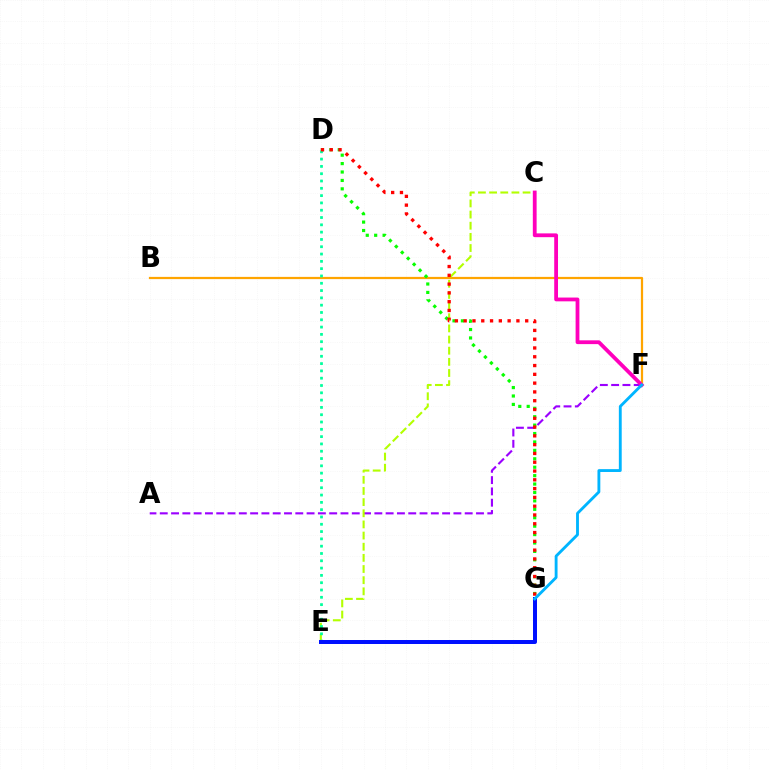{('A', 'F'): [{'color': '#9b00ff', 'line_style': 'dashed', 'thickness': 1.53}], ('B', 'F'): [{'color': '#ffa500', 'line_style': 'solid', 'thickness': 1.6}], ('C', 'E'): [{'color': '#b3ff00', 'line_style': 'dashed', 'thickness': 1.52}], ('D', 'G'): [{'color': '#08ff00', 'line_style': 'dotted', 'thickness': 2.29}, {'color': '#ff0000', 'line_style': 'dotted', 'thickness': 2.39}], ('D', 'E'): [{'color': '#00ff9d', 'line_style': 'dotted', 'thickness': 1.98}], ('E', 'G'): [{'color': '#0010ff', 'line_style': 'solid', 'thickness': 2.87}], ('C', 'F'): [{'color': '#ff00bd', 'line_style': 'solid', 'thickness': 2.73}], ('F', 'G'): [{'color': '#00b5ff', 'line_style': 'solid', 'thickness': 2.06}]}